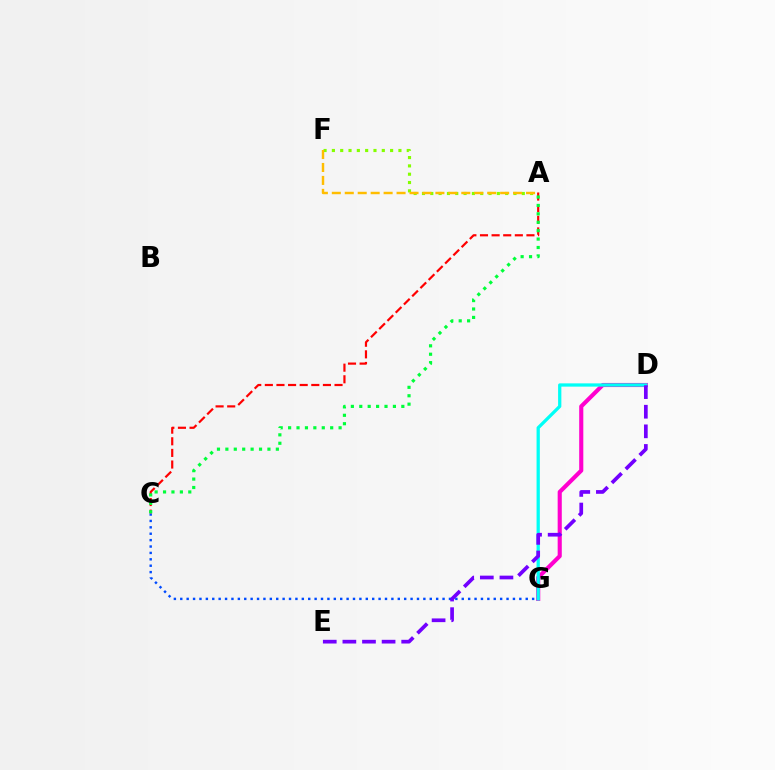{('C', 'G'): [{'color': '#004bff', 'line_style': 'dotted', 'thickness': 1.74}], ('D', 'G'): [{'color': '#ff00cf', 'line_style': 'solid', 'thickness': 2.96}, {'color': '#00fff6', 'line_style': 'solid', 'thickness': 2.35}], ('D', 'E'): [{'color': '#7200ff', 'line_style': 'dashed', 'thickness': 2.66}], ('A', 'F'): [{'color': '#84ff00', 'line_style': 'dotted', 'thickness': 2.26}, {'color': '#ffbd00', 'line_style': 'dashed', 'thickness': 1.76}], ('A', 'C'): [{'color': '#ff0000', 'line_style': 'dashed', 'thickness': 1.58}, {'color': '#00ff39', 'line_style': 'dotted', 'thickness': 2.29}]}